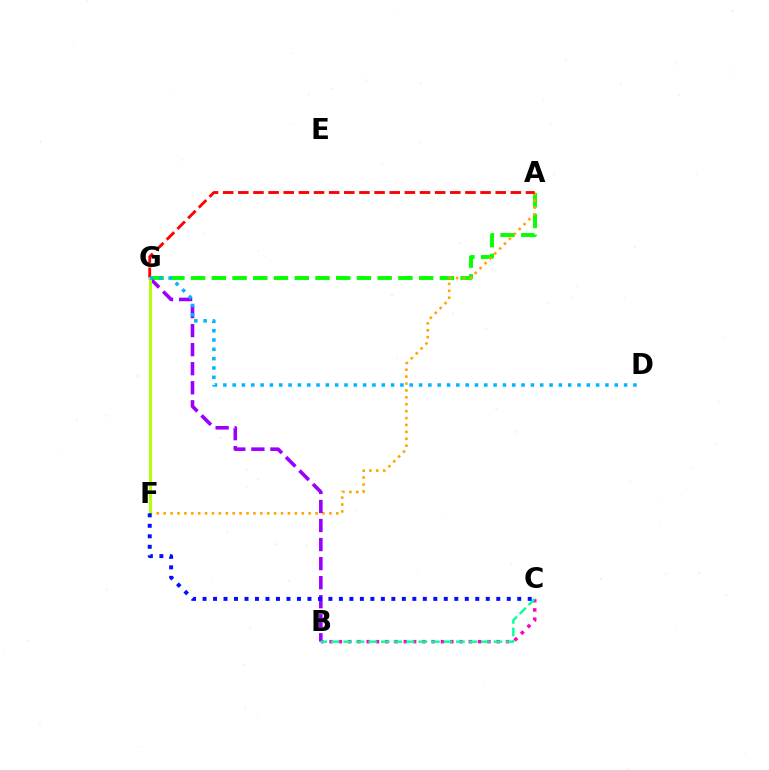{('A', 'G'): [{'color': '#08ff00', 'line_style': 'dashed', 'thickness': 2.82}, {'color': '#ff0000', 'line_style': 'dashed', 'thickness': 2.06}], ('A', 'F'): [{'color': '#ffa500', 'line_style': 'dotted', 'thickness': 1.88}], ('B', 'C'): [{'color': '#ff00bd', 'line_style': 'dotted', 'thickness': 2.52}, {'color': '#00ff9d', 'line_style': 'dashed', 'thickness': 1.7}], ('B', 'G'): [{'color': '#9b00ff', 'line_style': 'dashed', 'thickness': 2.59}], ('F', 'G'): [{'color': '#b3ff00', 'line_style': 'solid', 'thickness': 2.09}], ('D', 'G'): [{'color': '#00b5ff', 'line_style': 'dotted', 'thickness': 2.53}], ('C', 'F'): [{'color': '#0010ff', 'line_style': 'dotted', 'thickness': 2.85}]}